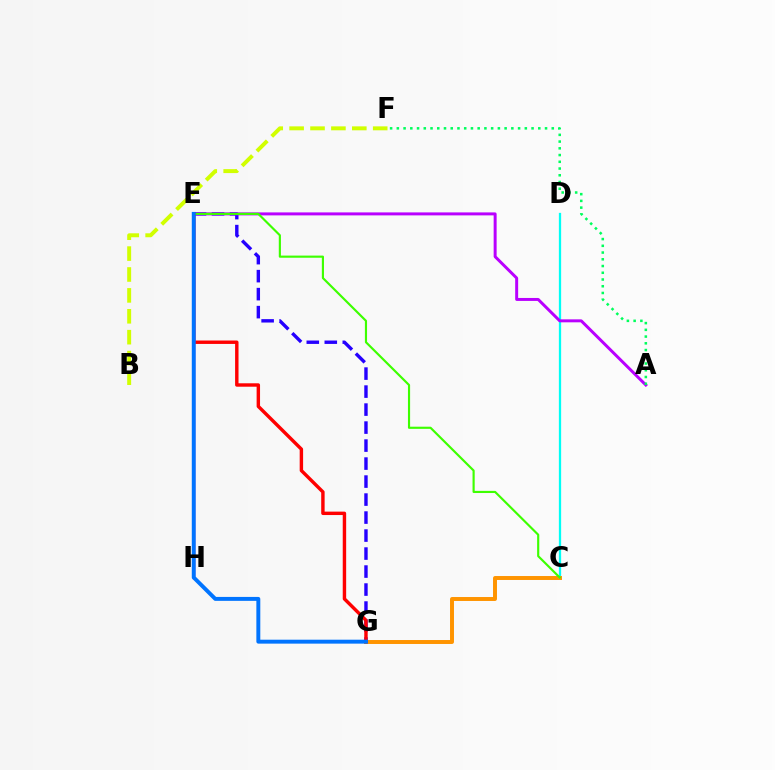{('C', 'D'): [{'color': '#00fff6', 'line_style': 'solid', 'thickness': 1.64}], ('E', 'G'): [{'color': '#2500ff', 'line_style': 'dashed', 'thickness': 2.44}, {'color': '#ff0000', 'line_style': 'solid', 'thickness': 2.46}, {'color': '#0074ff', 'line_style': 'solid', 'thickness': 2.83}], ('A', 'E'): [{'color': '#b900ff', 'line_style': 'solid', 'thickness': 2.14}], ('C', 'G'): [{'color': '#ff9400', 'line_style': 'solid', 'thickness': 2.84}], ('C', 'E'): [{'color': '#3dff00', 'line_style': 'solid', 'thickness': 1.55}], ('B', 'F'): [{'color': '#d1ff00', 'line_style': 'dashed', 'thickness': 2.84}], ('A', 'F'): [{'color': '#00ff5c', 'line_style': 'dotted', 'thickness': 1.83}], ('E', 'H'): [{'color': '#ff00ac', 'line_style': 'solid', 'thickness': 1.79}]}